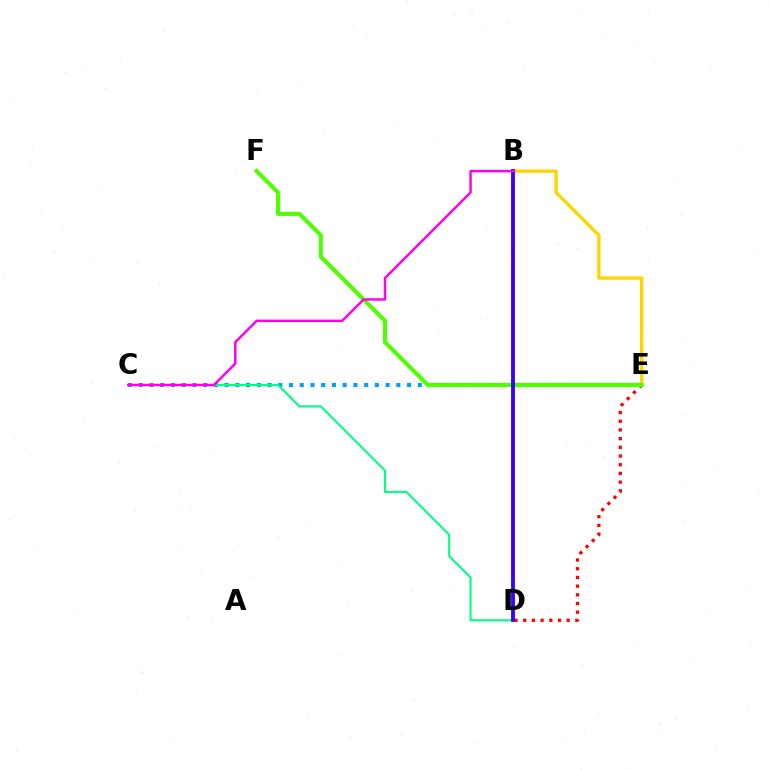{('C', 'E'): [{'color': '#009eff', 'line_style': 'dotted', 'thickness': 2.92}], ('C', 'D'): [{'color': '#00ff86', 'line_style': 'solid', 'thickness': 1.5}], ('D', 'E'): [{'color': '#ff0000', 'line_style': 'dotted', 'thickness': 2.36}], ('B', 'E'): [{'color': '#ffd500', 'line_style': 'solid', 'thickness': 2.42}], ('E', 'F'): [{'color': '#4fff00', 'line_style': 'solid', 'thickness': 2.94}], ('B', 'D'): [{'color': '#3700ff', 'line_style': 'solid', 'thickness': 2.77}], ('B', 'C'): [{'color': '#ff00ed', 'line_style': 'solid', 'thickness': 1.78}]}